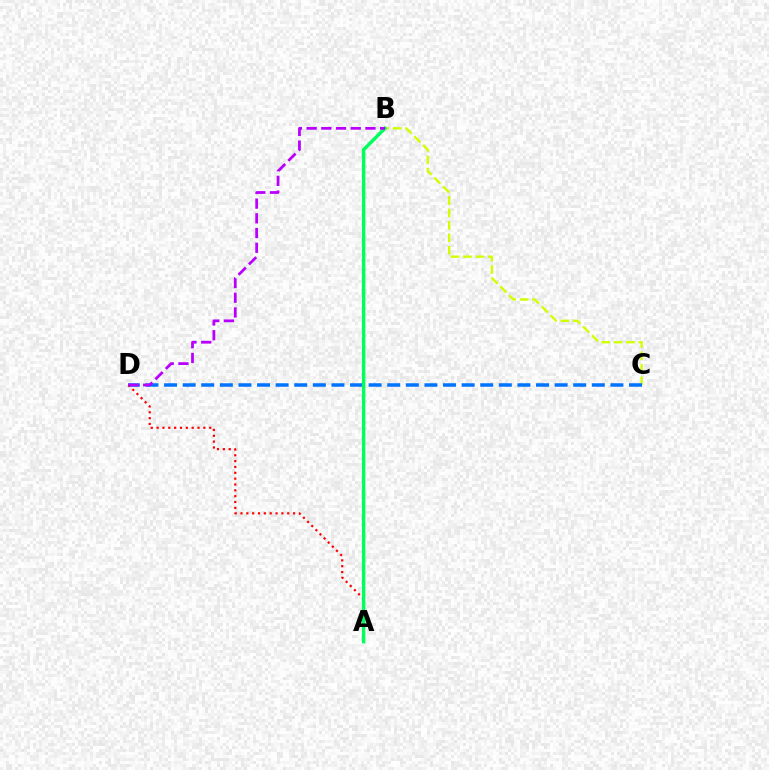{('B', 'C'): [{'color': '#d1ff00', 'line_style': 'dashed', 'thickness': 1.69}], ('C', 'D'): [{'color': '#0074ff', 'line_style': 'dashed', 'thickness': 2.53}], ('A', 'D'): [{'color': '#ff0000', 'line_style': 'dotted', 'thickness': 1.59}], ('A', 'B'): [{'color': '#00ff5c', 'line_style': 'solid', 'thickness': 2.47}], ('B', 'D'): [{'color': '#b900ff', 'line_style': 'dashed', 'thickness': 2.0}]}